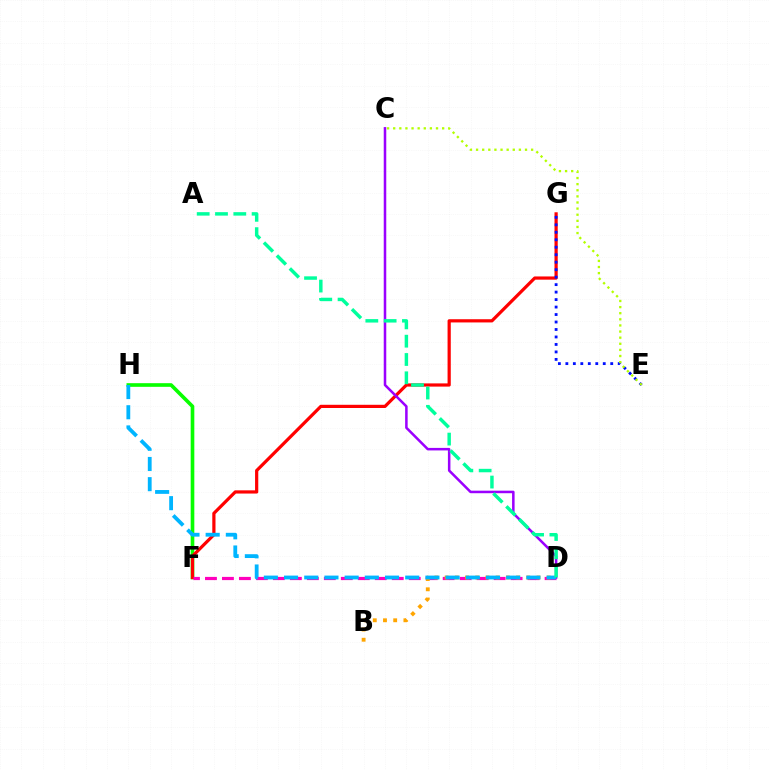{('F', 'H'): [{'color': '#08ff00', 'line_style': 'solid', 'thickness': 2.62}], ('F', 'G'): [{'color': '#ff0000', 'line_style': 'solid', 'thickness': 2.31}], ('E', 'G'): [{'color': '#0010ff', 'line_style': 'dotted', 'thickness': 2.03}], ('D', 'F'): [{'color': '#ff00bd', 'line_style': 'dashed', 'thickness': 2.31}], ('B', 'D'): [{'color': '#ffa500', 'line_style': 'dotted', 'thickness': 2.77}], ('C', 'D'): [{'color': '#9b00ff', 'line_style': 'solid', 'thickness': 1.82}], ('D', 'H'): [{'color': '#00b5ff', 'line_style': 'dashed', 'thickness': 2.74}], ('C', 'E'): [{'color': '#b3ff00', 'line_style': 'dotted', 'thickness': 1.66}], ('A', 'D'): [{'color': '#00ff9d', 'line_style': 'dashed', 'thickness': 2.49}]}